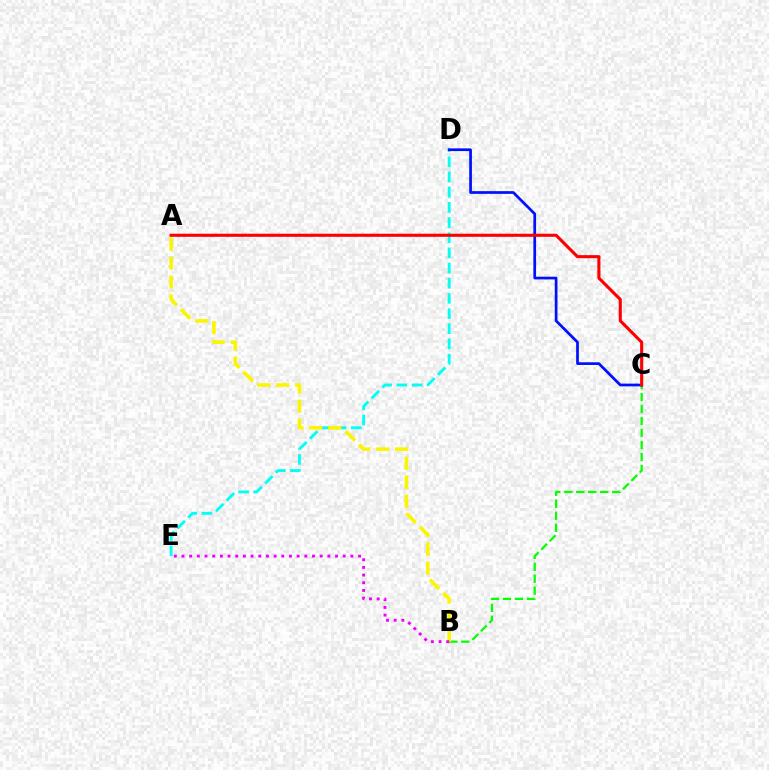{('B', 'C'): [{'color': '#08ff00', 'line_style': 'dashed', 'thickness': 1.63}], ('D', 'E'): [{'color': '#00fff6', 'line_style': 'dashed', 'thickness': 2.06}], ('A', 'B'): [{'color': '#fcf500', 'line_style': 'dashed', 'thickness': 2.57}], ('C', 'D'): [{'color': '#0010ff', 'line_style': 'solid', 'thickness': 1.95}], ('B', 'E'): [{'color': '#ee00ff', 'line_style': 'dotted', 'thickness': 2.09}], ('A', 'C'): [{'color': '#ff0000', 'line_style': 'solid', 'thickness': 2.23}]}